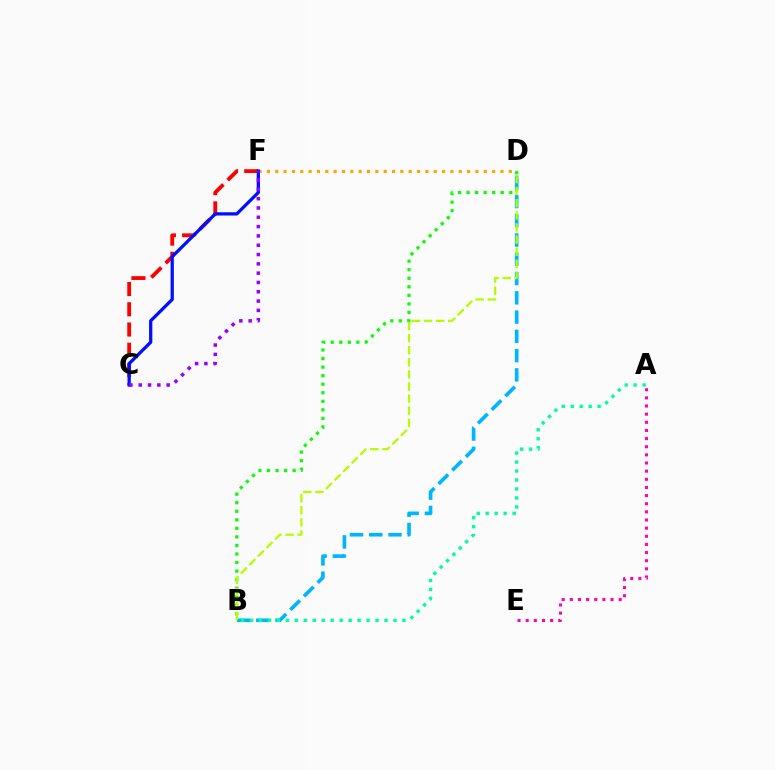{('D', 'F'): [{'color': '#ffa500', 'line_style': 'dotted', 'thickness': 2.27}], ('B', 'D'): [{'color': '#08ff00', 'line_style': 'dotted', 'thickness': 2.32}, {'color': '#00b5ff', 'line_style': 'dashed', 'thickness': 2.62}, {'color': '#b3ff00', 'line_style': 'dashed', 'thickness': 1.64}], ('C', 'F'): [{'color': '#ff0000', 'line_style': 'dashed', 'thickness': 2.75}, {'color': '#0010ff', 'line_style': 'solid', 'thickness': 2.36}, {'color': '#9b00ff', 'line_style': 'dotted', 'thickness': 2.53}], ('A', 'E'): [{'color': '#ff00bd', 'line_style': 'dotted', 'thickness': 2.21}], ('A', 'B'): [{'color': '#00ff9d', 'line_style': 'dotted', 'thickness': 2.44}]}